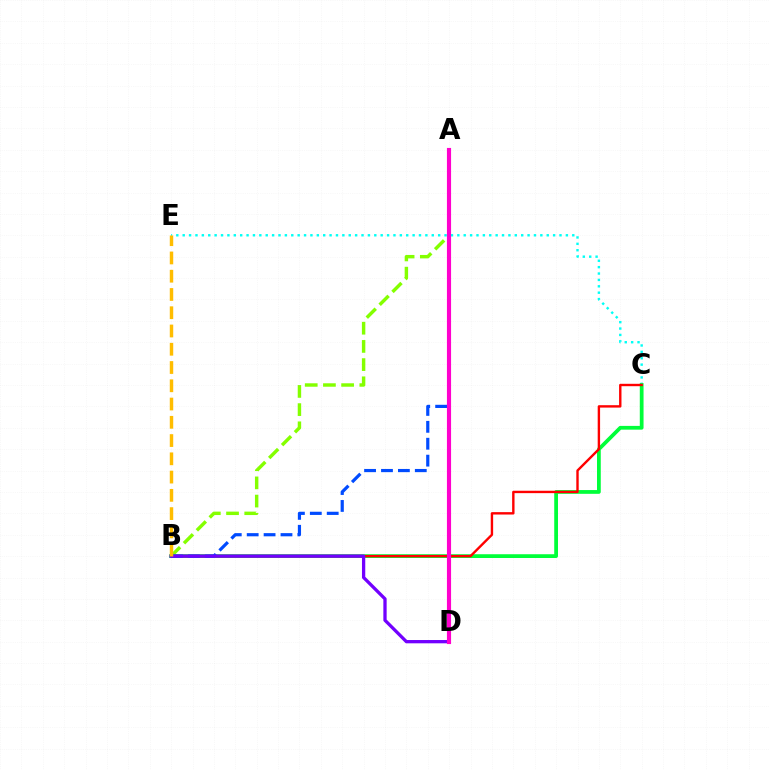{('C', 'E'): [{'color': '#00fff6', 'line_style': 'dotted', 'thickness': 1.74}], ('A', 'B'): [{'color': '#84ff00', 'line_style': 'dashed', 'thickness': 2.47}, {'color': '#004bff', 'line_style': 'dashed', 'thickness': 2.3}], ('B', 'C'): [{'color': '#00ff39', 'line_style': 'solid', 'thickness': 2.71}, {'color': '#ff0000', 'line_style': 'solid', 'thickness': 1.72}], ('B', 'D'): [{'color': '#7200ff', 'line_style': 'solid', 'thickness': 2.37}], ('A', 'D'): [{'color': '#ff00cf', 'line_style': 'solid', 'thickness': 2.98}], ('B', 'E'): [{'color': '#ffbd00', 'line_style': 'dashed', 'thickness': 2.48}]}